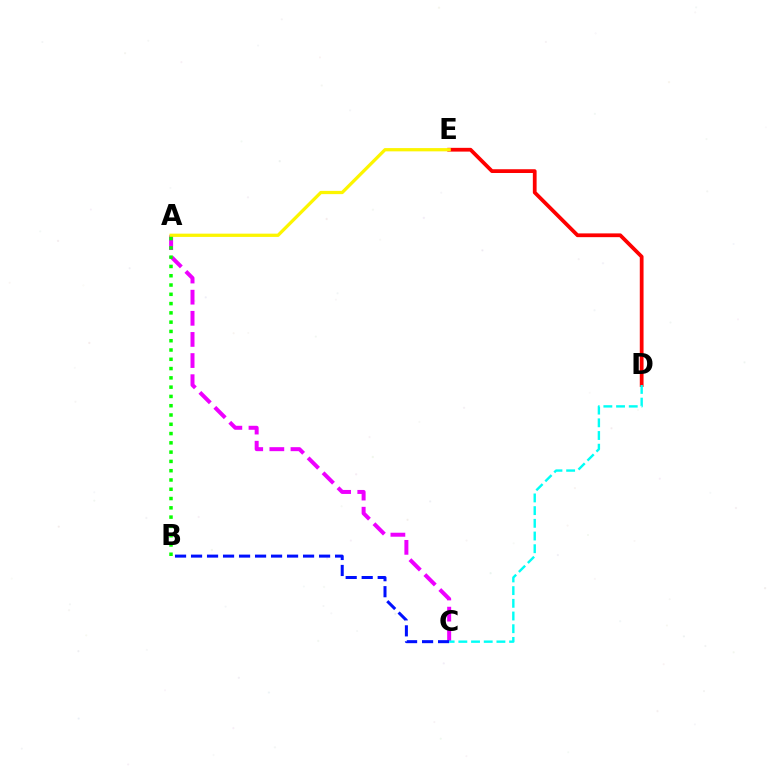{('A', 'C'): [{'color': '#ee00ff', 'line_style': 'dashed', 'thickness': 2.87}], ('D', 'E'): [{'color': '#ff0000', 'line_style': 'solid', 'thickness': 2.71}], ('B', 'C'): [{'color': '#0010ff', 'line_style': 'dashed', 'thickness': 2.17}], ('A', 'E'): [{'color': '#fcf500', 'line_style': 'solid', 'thickness': 2.34}], ('C', 'D'): [{'color': '#00fff6', 'line_style': 'dashed', 'thickness': 1.72}], ('A', 'B'): [{'color': '#08ff00', 'line_style': 'dotted', 'thickness': 2.52}]}